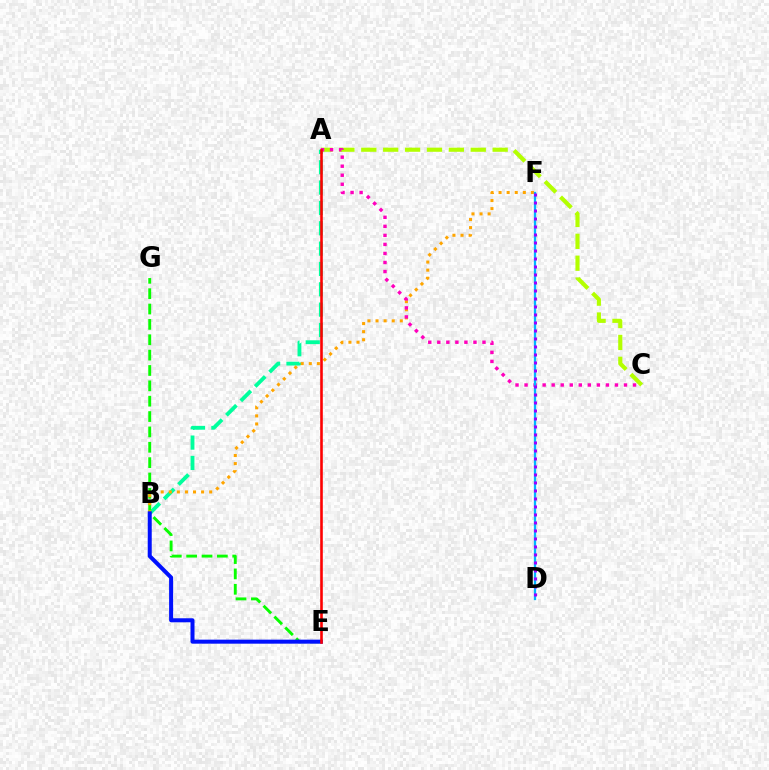{('A', 'C'): [{'color': '#b3ff00', 'line_style': 'dashed', 'thickness': 2.97}, {'color': '#ff00bd', 'line_style': 'dotted', 'thickness': 2.46}], ('A', 'B'): [{'color': '#00ff9d', 'line_style': 'dashed', 'thickness': 2.76}], ('E', 'G'): [{'color': '#08ff00', 'line_style': 'dashed', 'thickness': 2.09}], ('B', 'F'): [{'color': '#ffa500', 'line_style': 'dotted', 'thickness': 2.2}], ('B', 'E'): [{'color': '#0010ff', 'line_style': 'solid', 'thickness': 2.89}], ('A', 'E'): [{'color': '#ff0000', 'line_style': 'solid', 'thickness': 1.87}], ('D', 'F'): [{'color': '#00b5ff', 'line_style': 'solid', 'thickness': 1.65}, {'color': '#9b00ff', 'line_style': 'dotted', 'thickness': 2.17}]}